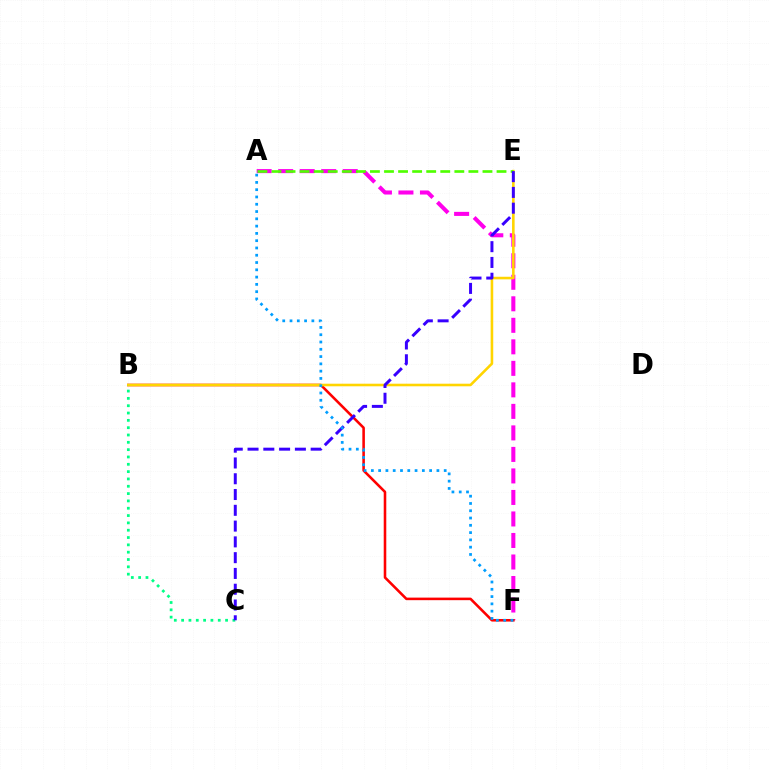{('A', 'F'): [{'color': '#ff00ed', 'line_style': 'dashed', 'thickness': 2.92}, {'color': '#009eff', 'line_style': 'dotted', 'thickness': 1.98}], ('B', 'F'): [{'color': '#ff0000', 'line_style': 'solid', 'thickness': 1.85}], ('B', 'E'): [{'color': '#ffd500', 'line_style': 'solid', 'thickness': 1.86}], ('B', 'C'): [{'color': '#00ff86', 'line_style': 'dotted', 'thickness': 1.99}], ('A', 'E'): [{'color': '#4fff00', 'line_style': 'dashed', 'thickness': 1.91}], ('C', 'E'): [{'color': '#3700ff', 'line_style': 'dashed', 'thickness': 2.14}]}